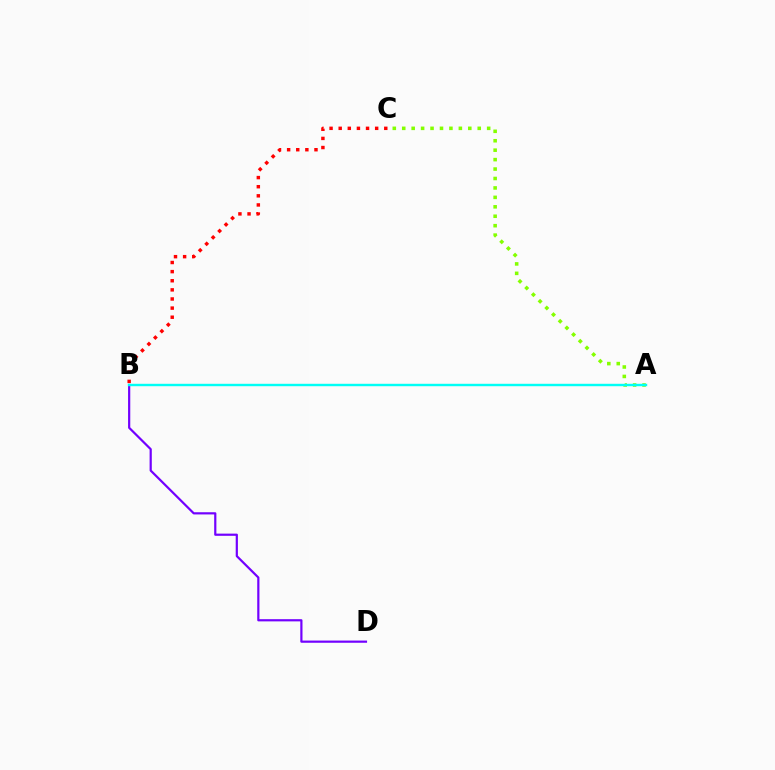{('A', 'C'): [{'color': '#84ff00', 'line_style': 'dotted', 'thickness': 2.56}], ('B', 'D'): [{'color': '#7200ff', 'line_style': 'solid', 'thickness': 1.58}], ('B', 'C'): [{'color': '#ff0000', 'line_style': 'dotted', 'thickness': 2.48}], ('A', 'B'): [{'color': '#00fff6', 'line_style': 'solid', 'thickness': 1.74}]}